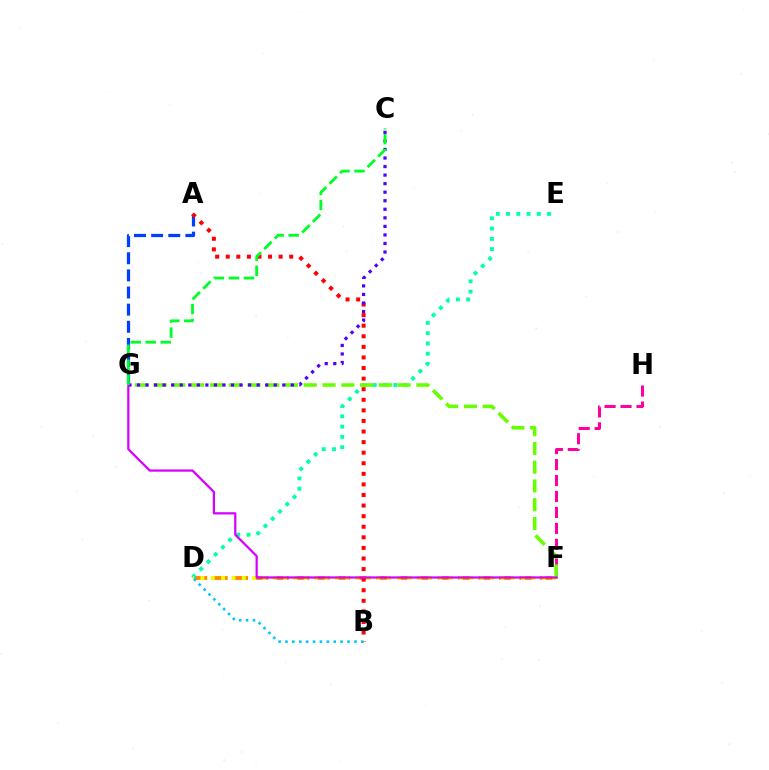{('D', 'F'): [{'color': '#ff8800', 'line_style': 'dashed', 'thickness': 2.77}, {'color': '#eeff00', 'line_style': 'dotted', 'thickness': 2.81}], ('A', 'G'): [{'color': '#003fff', 'line_style': 'dashed', 'thickness': 2.33}], ('A', 'B'): [{'color': '#ff0000', 'line_style': 'dotted', 'thickness': 2.87}], ('D', 'E'): [{'color': '#00ffaf', 'line_style': 'dotted', 'thickness': 2.79}], ('F', 'H'): [{'color': '#ff00a0', 'line_style': 'dashed', 'thickness': 2.17}], ('F', 'G'): [{'color': '#66ff00', 'line_style': 'dashed', 'thickness': 2.55}, {'color': '#d600ff', 'line_style': 'solid', 'thickness': 1.61}], ('B', 'D'): [{'color': '#00c7ff', 'line_style': 'dotted', 'thickness': 1.87}], ('C', 'G'): [{'color': '#4f00ff', 'line_style': 'dotted', 'thickness': 2.32}, {'color': '#00ff27', 'line_style': 'dashed', 'thickness': 2.04}]}